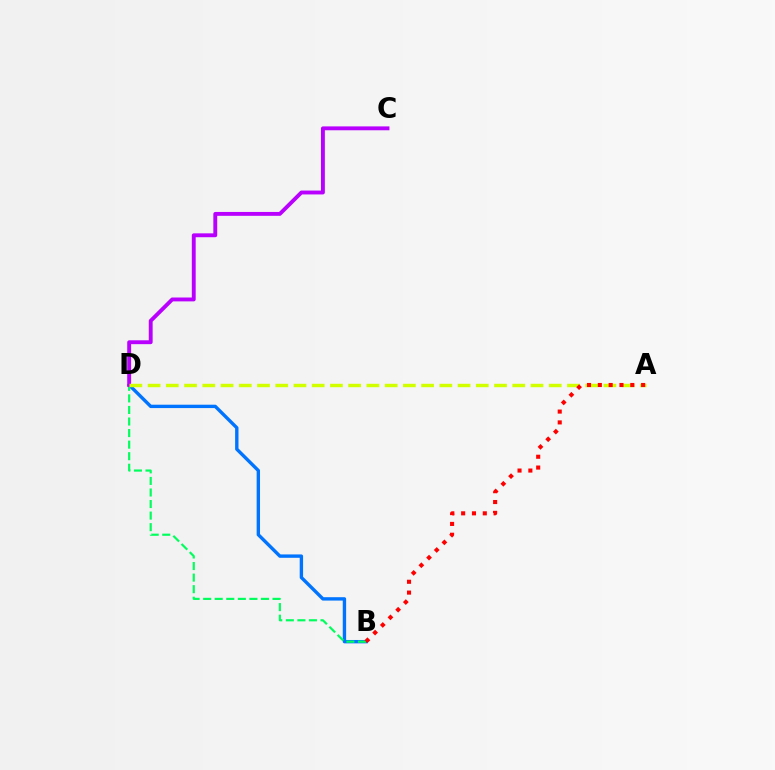{('B', 'D'): [{'color': '#0074ff', 'line_style': 'solid', 'thickness': 2.43}, {'color': '#00ff5c', 'line_style': 'dashed', 'thickness': 1.57}], ('C', 'D'): [{'color': '#b900ff', 'line_style': 'solid', 'thickness': 2.79}], ('A', 'D'): [{'color': '#d1ff00', 'line_style': 'dashed', 'thickness': 2.48}], ('A', 'B'): [{'color': '#ff0000', 'line_style': 'dotted', 'thickness': 2.94}]}